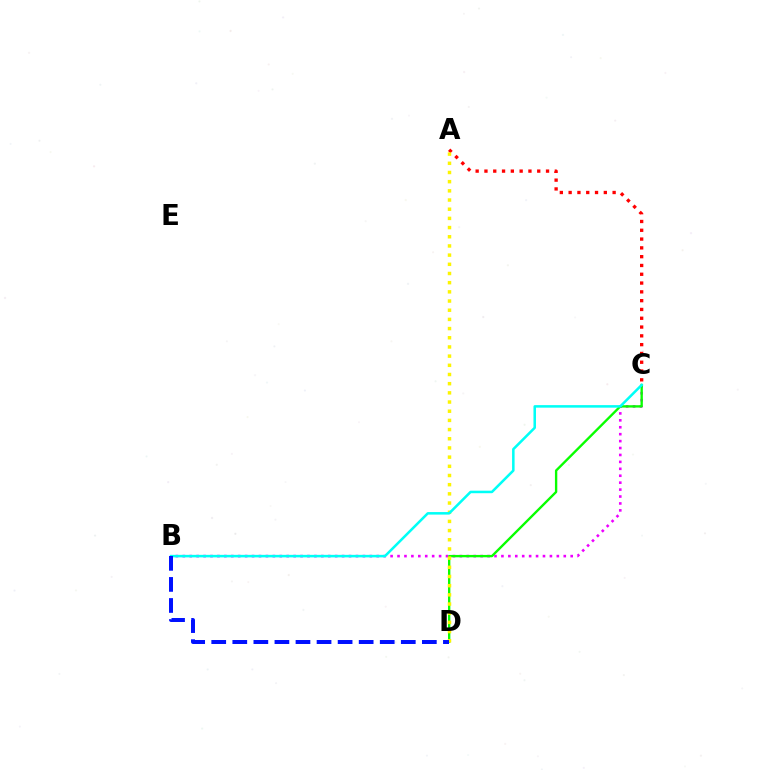{('B', 'C'): [{'color': '#ee00ff', 'line_style': 'dotted', 'thickness': 1.88}, {'color': '#00fff6', 'line_style': 'solid', 'thickness': 1.82}], ('A', 'C'): [{'color': '#ff0000', 'line_style': 'dotted', 'thickness': 2.39}], ('C', 'D'): [{'color': '#08ff00', 'line_style': 'solid', 'thickness': 1.7}], ('A', 'D'): [{'color': '#fcf500', 'line_style': 'dotted', 'thickness': 2.49}], ('B', 'D'): [{'color': '#0010ff', 'line_style': 'dashed', 'thickness': 2.86}]}